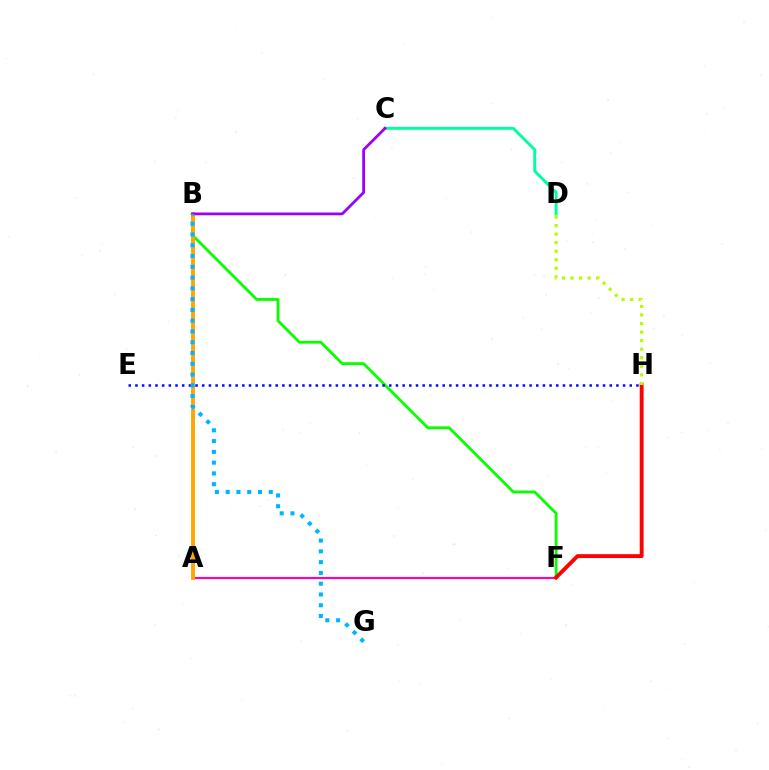{('C', 'D'): [{'color': '#00ff9d', 'line_style': 'solid', 'thickness': 2.11}], ('A', 'F'): [{'color': '#ff00bd', 'line_style': 'solid', 'thickness': 1.53}], ('B', 'F'): [{'color': '#08ff00', 'line_style': 'solid', 'thickness': 2.04}], ('F', 'H'): [{'color': '#ff0000', 'line_style': 'solid', 'thickness': 2.79}], ('E', 'H'): [{'color': '#0010ff', 'line_style': 'dotted', 'thickness': 1.81}], ('A', 'B'): [{'color': '#ffa500', 'line_style': 'solid', 'thickness': 2.76}], ('B', 'C'): [{'color': '#9b00ff', 'line_style': 'solid', 'thickness': 1.99}], ('B', 'G'): [{'color': '#00b5ff', 'line_style': 'dotted', 'thickness': 2.93}], ('D', 'H'): [{'color': '#b3ff00', 'line_style': 'dotted', 'thickness': 2.32}]}